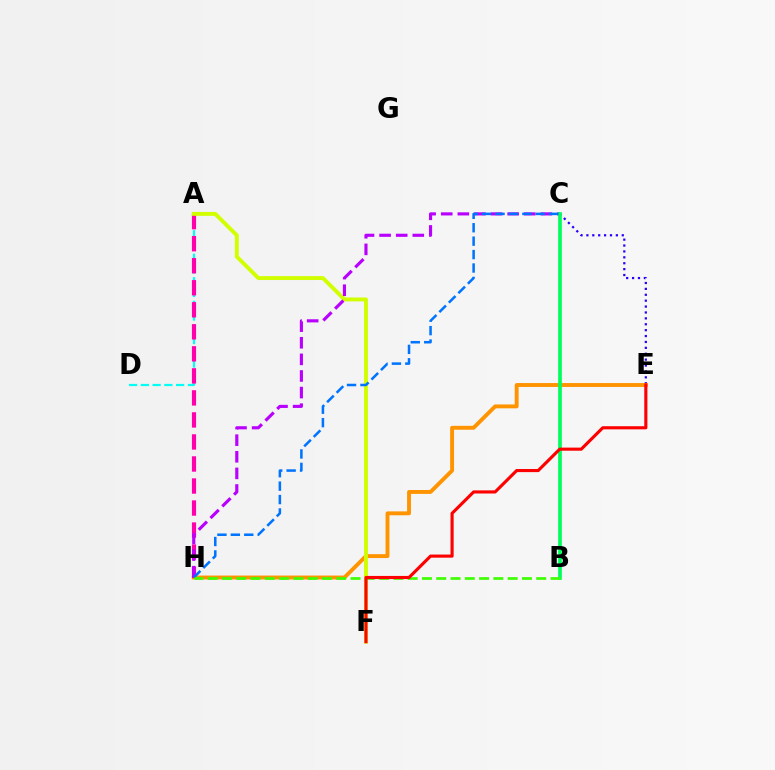{('C', 'E'): [{'color': '#2500ff', 'line_style': 'dotted', 'thickness': 1.6}], ('A', 'D'): [{'color': '#00fff6', 'line_style': 'dashed', 'thickness': 1.6}], ('E', 'H'): [{'color': '#ff9400', 'line_style': 'solid', 'thickness': 2.8}], ('A', 'H'): [{'color': '#ff00ac', 'line_style': 'dashed', 'thickness': 2.99}], ('A', 'F'): [{'color': '#d1ff00', 'line_style': 'solid', 'thickness': 2.81}], ('C', 'H'): [{'color': '#b900ff', 'line_style': 'dashed', 'thickness': 2.26}, {'color': '#0074ff', 'line_style': 'dashed', 'thickness': 1.82}], ('B', 'C'): [{'color': '#00ff5c', 'line_style': 'solid', 'thickness': 2.66}], ('B', 'H'): [{'color': '#3dff00', 'line_style': 'dashed', 'thickness': 1.94}], ('E', 'F'): [{'color': '#ff0000', 'line_style': 'solid', 'thickness': 2.25}]}